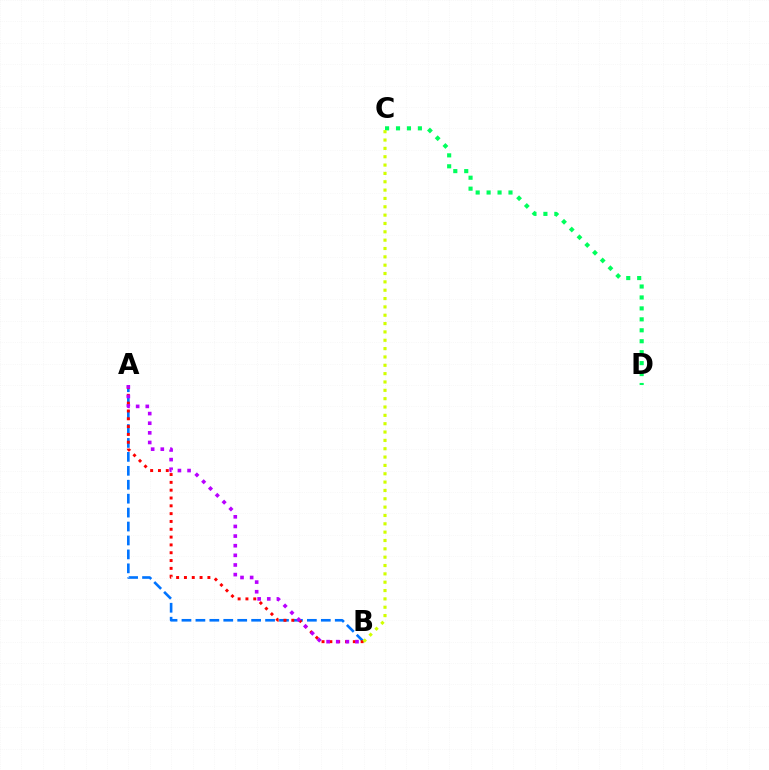{('C', 'D'): [{'color': '#00ff5c', 'line_style': 'dotted', 'thickness': 2.97}], ('A', 'B'): [{'color': '#0074ff', 'line_style': 'dashed', 'thickness': 1.89}, {'color': '#ff0000', 'line_style': 'dotted', 'thickness': 2.12}, {'color': '#b900ff', 'line_style': 'dotted', 'thickness': 2.62}], ('B', 'C'): [{'color': '#d1ff00', 'line_style': 'dotted', 'thickness': 2.27}]}